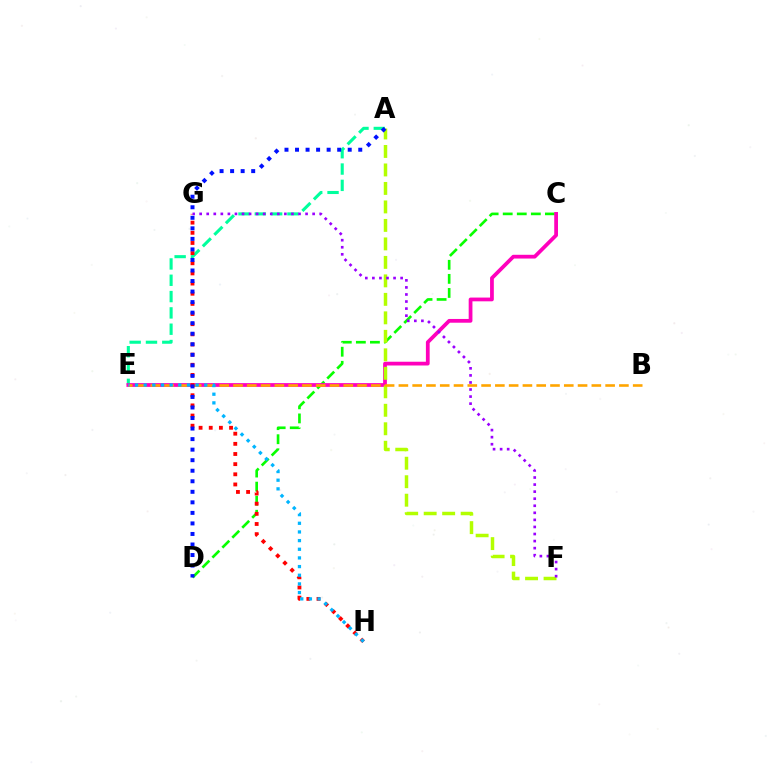{('C', 'D'): [{'color': '#08ff00', 'line_style': 'dashed', 'thickness': 1.91}], ('A', 'E'): [{'color': '#00ff9d', 'line_style': 'dashed', 'thickness': 2.22}], ('C', 'E'): [{'color': '#ff00bd', 'line_style': 'solid', 'thickness': 2.7}], ('A', 'F'): [{'color': '#b3ff00', 'line_style': 'dashed', 'thickness': 2.51}], ('B', 'E'): [{'color': '#ffa500', 'line_style': 'dashed', 'thickness': 1.87}], ('G', 'H'): [{'color': '#ff0000', 'line_style': 'dotted', 'thickness': 2.76}], ('A', 'D'): [{'color': '#0010ff', 'line_style': 'dotted', 'thickness': 2.86}], ('E', 'H'): [{'color': '#00b5ff', 'line_style': 'dotted', 'thickness': 2.35}], ('F', 'G'): [{'color': '#9b00ff', 'line_style': 'dotted', 'thickness': 1.92}]}